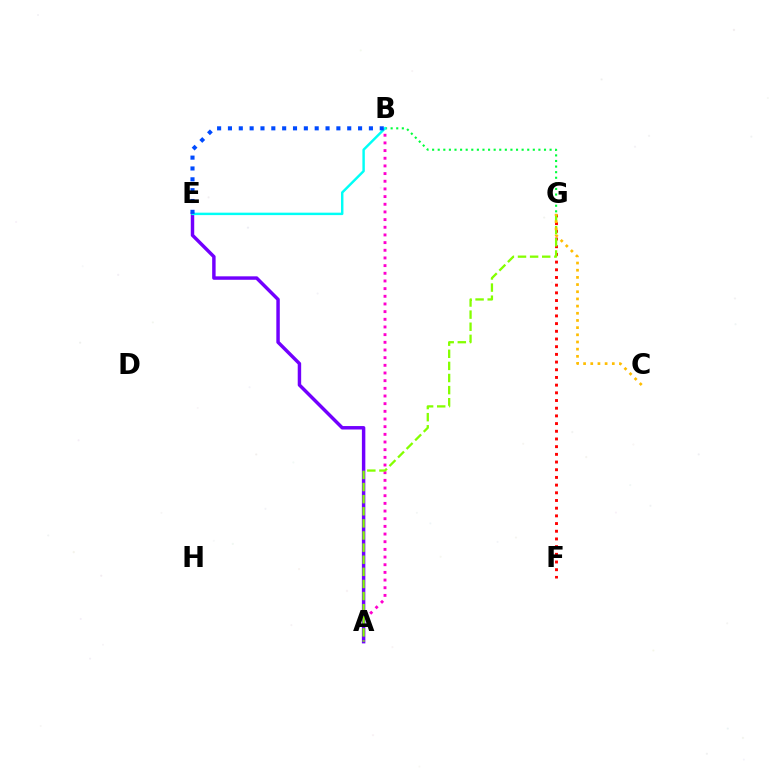{('F', 'G'): [{'color': '#ff0000', 'line_style': 'dotted', 'thickness': 2.09}], ('B', 'G'): [{'color': '#00ff39', 'line_style': 'dotted', 'thickness': 1.52}], ('A', 'B'): [{'color': '#ff00cf', 'line_style': 'dotted', 'thickness': 2.08}], ('A', 'E'): [{'color': '#7200ff', 'line_style': 'solid', 'thickness': 2.48}], ('B', 'E'): [{'color': '#00fff6', 'line_style': 'solid', 'thickness': 1.76}, {'color': '#004bff', 'line_style': 'dotted', 'thickness': 2.95}], ('A', 'G'): [{'color': '#84ff00', 'line_style': 'dashed', 'thickness': 1.65}], ('C', 'G'): [{'color': '#ffbd00', 'line_style': 'dotted', 'thickness': 1.95}]}